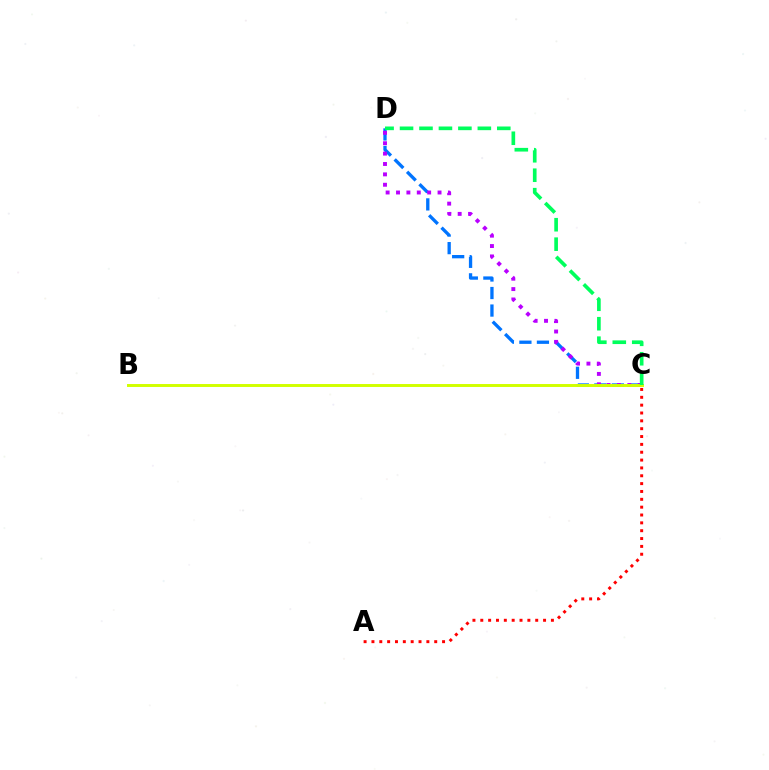{('C', 'D'): [{'color': '#0074ff', 'line_style': 'dashed', 'thickness': 2.38}, {'color': '#b900ff', 'line_style': 'dotted', 'thickness': 2.82}, {'color': '#00ff5c', 'line_style': 'dashed', 'thickness': 2.64}], ('A', 'C'): [{'color': '#ff0000', 'line_style': 'dotted', 'thickness': 2.13}], ('B', 'C'): [{'color': '#d1ff00', 'line_style': 'solid', 'thickness': 2.12}]}